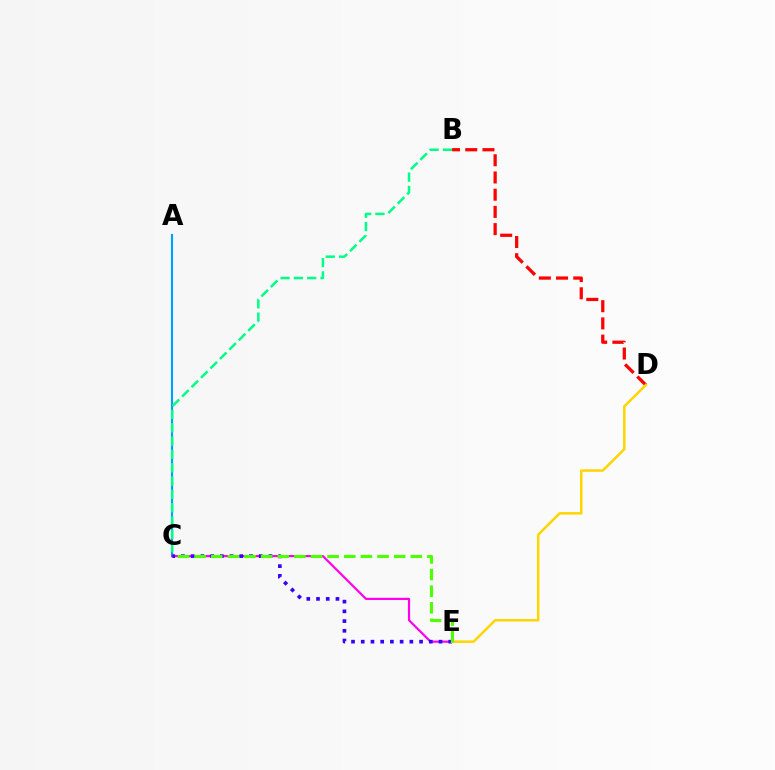{('A', 'C'): [{'color': '#009eff', 'line_style': 'solid', 'thickness': 1.54}], ('C', 'E'): [{'color': '#ff00ed', 'line_style': 'solid', 'thickness': 1.57}, {'color': '#3700ff', 'line_style': 'dotted', 'thickness': 2.64}, {'color': '#4fff00', 'line_style': 'dashed', 'thickness': 2.26}], ('B', 'D'): [{'color': '#ff0000', 'line_style': 'dashed', 'thickness': 2.34}], ('B', 'C'): [{'color': '#00ff86', 'line_style': 'dashed', 'thickness': 1.81}], ('D', 'E'): [{'color': '#ffd500', 'line_style': 'solid', 'thickness': 1.8}]}